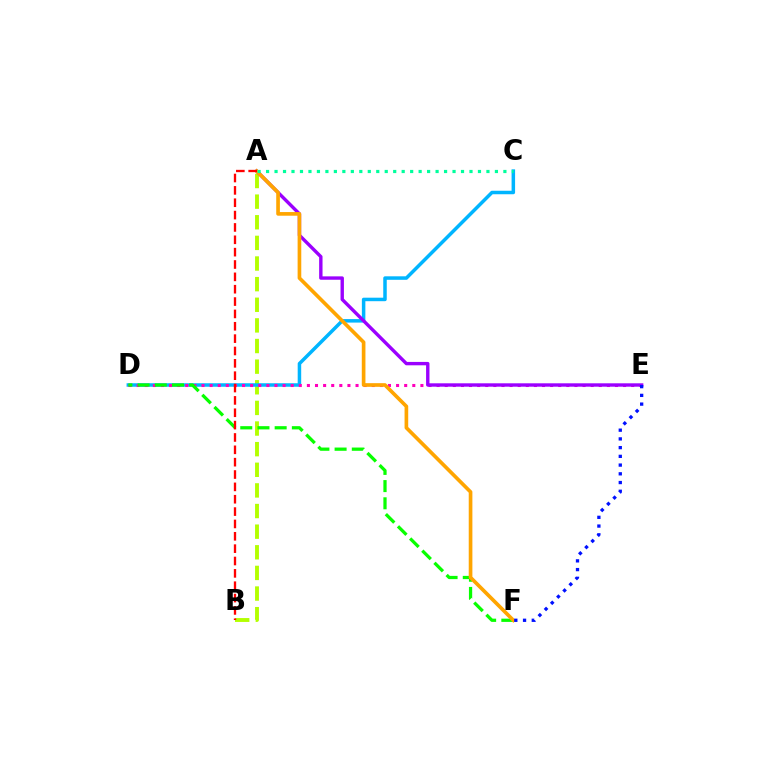{('A', 'B'): [{'color': '#b3ff00', 'line_style': 'dashed', 'thickness': 2.8}, {'color': '#ff0000', 'line_style': 'dashed', 'thickness': 1.68}], ('C', 'D'): [{'color': '#00b5ff', 'line_style': 'solid', 'thickness': 2.52}], ('D', 'E'): [{'color': '#ff00bd', 'line_style': 'dotted', 'thickness': 2.2}], ('A', 'E'): [{'color': '#9b00ff', 'line_style': 'solid', 'thickness': 2.44}], ('D', 'F'): [{'color': '#08ff00', 'line_style': 'dashed', 'thickness': 2.34}], ('A', 'F'): [{'color': '#ffa500', 'line_style': 'solid', 'thickness': 2.64}], ('A', 'C'): [{'color': '#00ff9d', 'line_style': 'dotted', 'thickness': 2.3}], ('E', 'F'): [{'color': '#0010ff', 'line_style': 'dotted', 'thickness': 2.37}]}